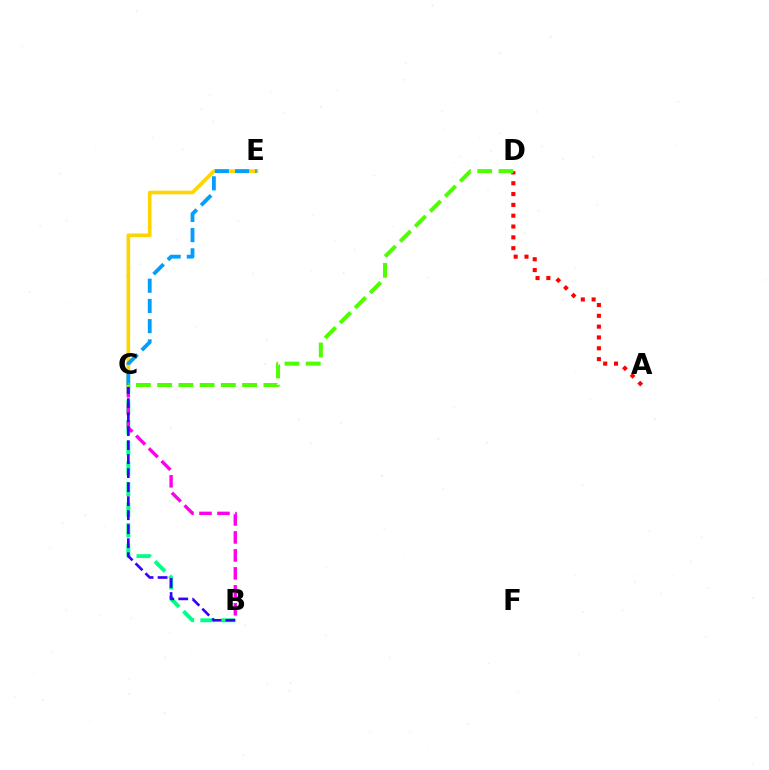{('A', 'D'): [{'color': '#ff0000', 'line_style': 'dotted', 'thickness': 2.94}], ('B', 'C'): [{'color': '#00ff86', 'line_style': 'dashed', 'thickness': 2.8}, {'color': '#ff00ed', 'line_style': 'dashed', 'thickness': 2.44}, {'color': '#3700ff', 'line_style': 'dashed', 'thickness': 1.9}], ('C', 'E'): [{'color': '#ffd500', 'line_style': 'solid', 'thickness': 2.62}, {'color': '#009eff', 'line_style': 'dashed', 'thickness': 2.75}], ('C', 'D'): [{'color': '#4fff00', 'line_style': 'dashed', 'thickness': 2.89}]}